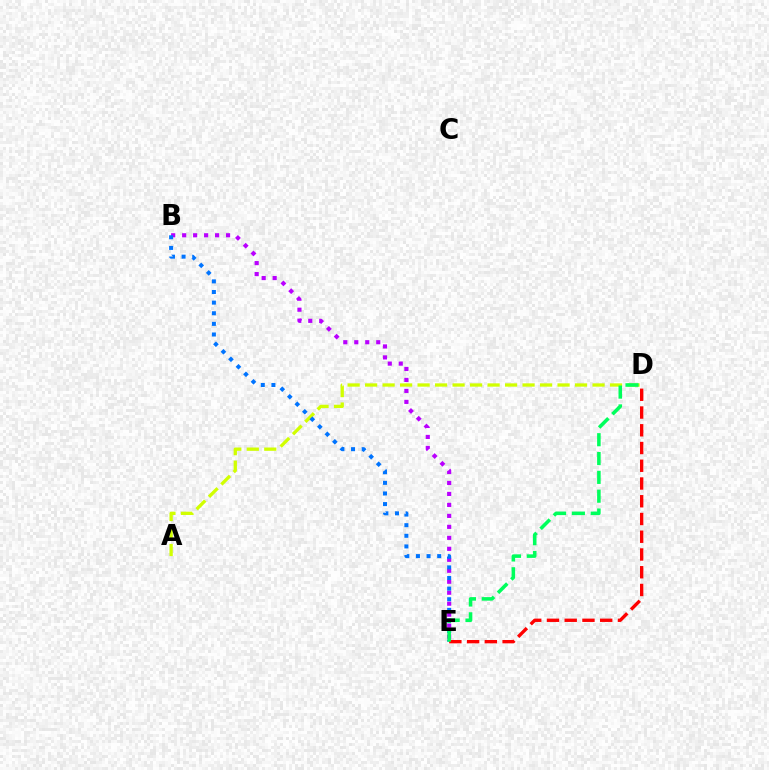{('B', 'E'): [{'color': '#b900ff', 'line_style': 'dotted', 'thickness': 2.98}, {'color': '#0074ff', 'line_style': 'dotted', 'thickness': 2.89}], ('A', 'D'): [{'color': '#d1ff00', 'line_style': 'dashed', 'thickness': 2.38}], ('D', 'E'): [{'color': '#ff0000', 'line_style': 'dashed', 'thickness': 2.41}, {'color': '#00ff5c', 'line_style': 'dashed', 'thickness': 2.56}]}